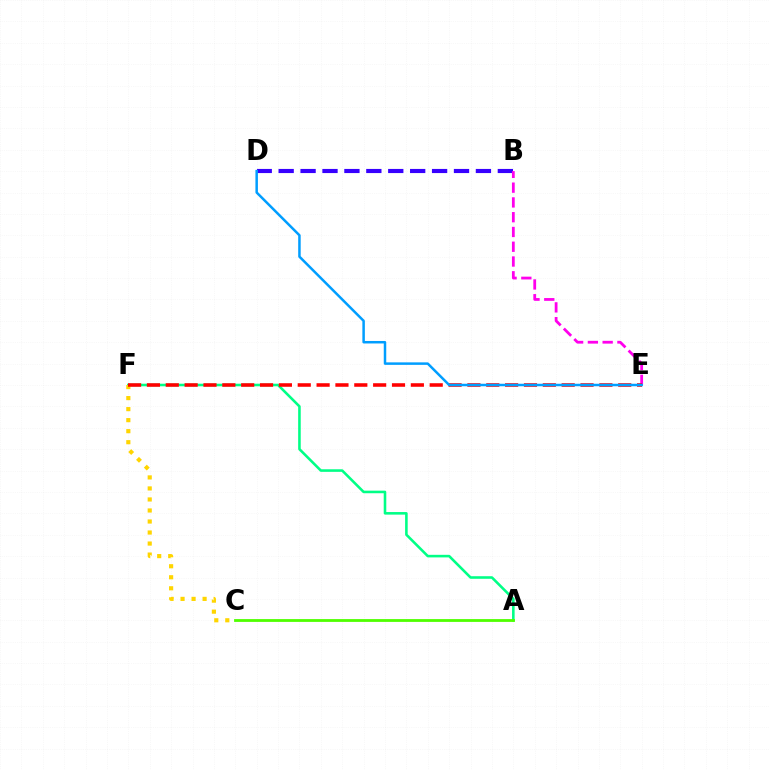{('A', 'F'): [{'color': '#00ff86', 'line_style': 'solid', 'thickness': 1.86}], ('A', 'C'): [{'color': '#4fff00', 'line_style': 'solid', 'thickness': 2.02}], ('B', 'D'): [{'color': '#3700ff', 'line_style': 'dashed', 'thickness': 2.98}], ('B', 'E'): [{'color': '#ff00ed', 'line_style': 'dashed', 'thickness': 2.01}], ('C', 'F'): [{'color': '#ffd500', 'line_style': 'dotted', 'thickness': 2.99}], ('E', 'F'): [{'color': '#ff0000', 'line_style': 'dashed', 'thickness': 2.56}], ('D', 'E'): [{'color': '#009eff', 'line_style': 'solid', 'thickness': 1.8}]}